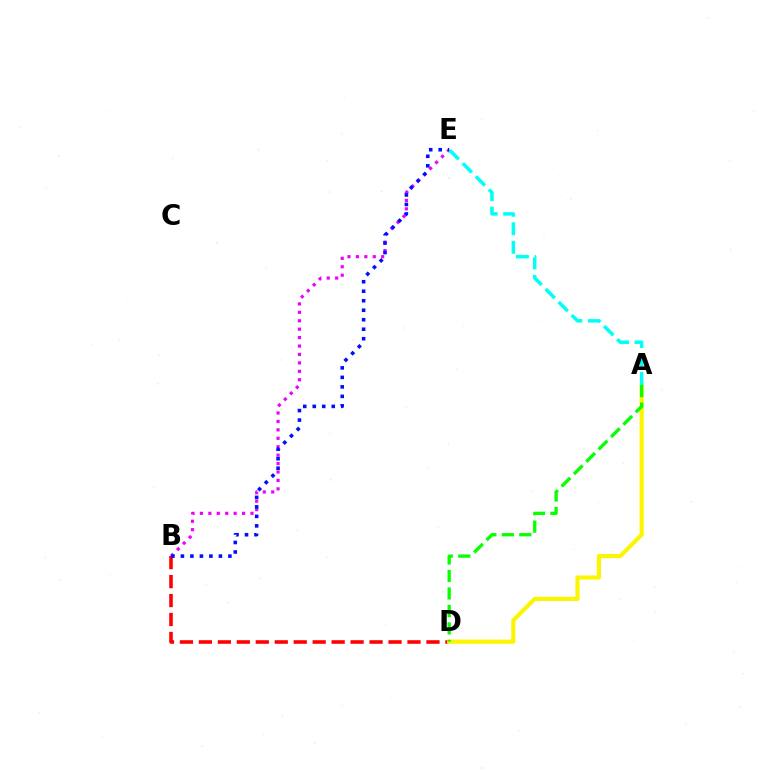{('B', 'D'): [{'color': '#ff0000', 'line_style': 'dashed', 'thickness': 2.58}], ('B', 'E'): [{'color': '#ee00ff', 'line_style': 'dotted', 'thickness': 2.29}, {'color': '#0010ff', 'line_style': 'dotted', 'thickness': 2.58}], ('A', 'D'): [{'color': '#fcf500', 'line_style': 'solid', 'thickness': 2.98}, {'color': '#08ff00', 'line_style': 'dashed', 'thickness': 2.38}], ('A', 'E'): [{'color': '#00fff6', 'line_style': 'dashed', 'thickness': 2.51}]}